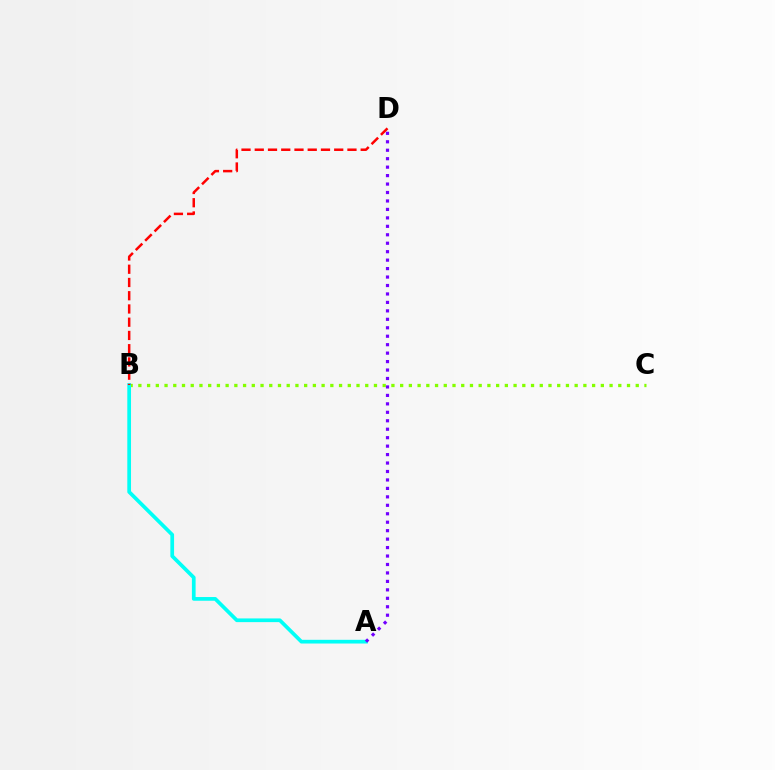{('B', 'C'): [{'color': '#84ff00', 'line_style': 'dotted', 'thickness': 2.37}], ('A', 'B'): [{'color': '#00fff6', 'line_style': 'solid', 'thickness': 2.67}], ('B', 'D'): [{'color': '#ff0000', 'line_style': 'dashed', 'thickness': 1.8}], ('A', 'D'): [{'color': '#7200ff', 'line_style': 'dotted', 'thickness': 2.3}]}